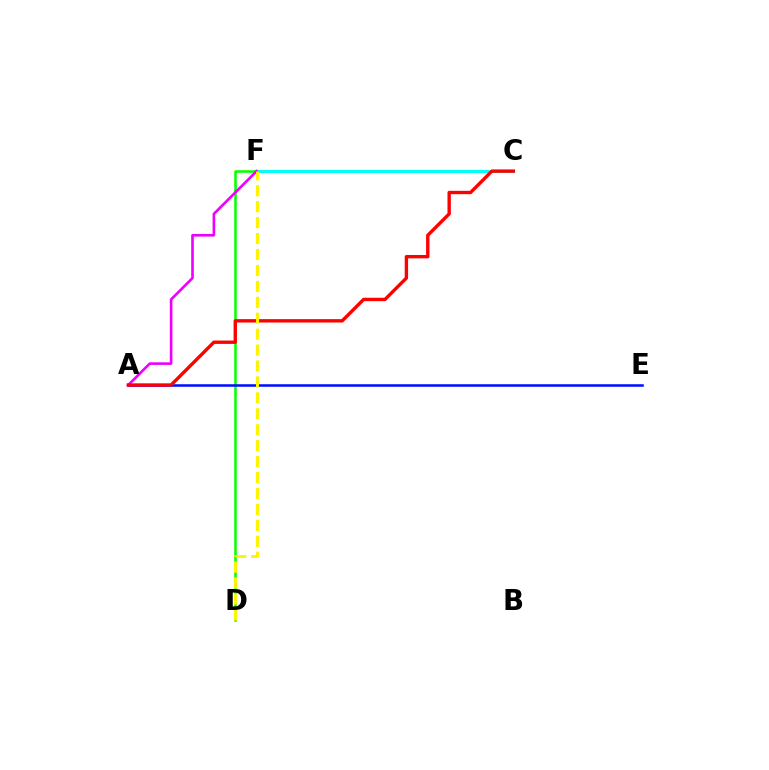{('D', 'F'): [{'color': '#08ff00', 'line_style': 'solid', 'thickness': 1.84}, {'color': '#fcf500', 'line_style': 'dashed', 'thickness': 2.16}], ('C', 'F'): [{'color': '#00fff6', 'line_style': 'solid', 'thickness': 2.15}], ('A', 'F'): [{'color': '#ee00ff', 'line_style': 'solid', 'thickness': 1.89}], ('A', 'E'): [{'color': '#0010ff', 'line_style': 'solid', 'thickness': 1.83}], ('A', 'C'): [{'color': '#ff0000', 'line_style': 'solid', 'thickness': 2.43}]}